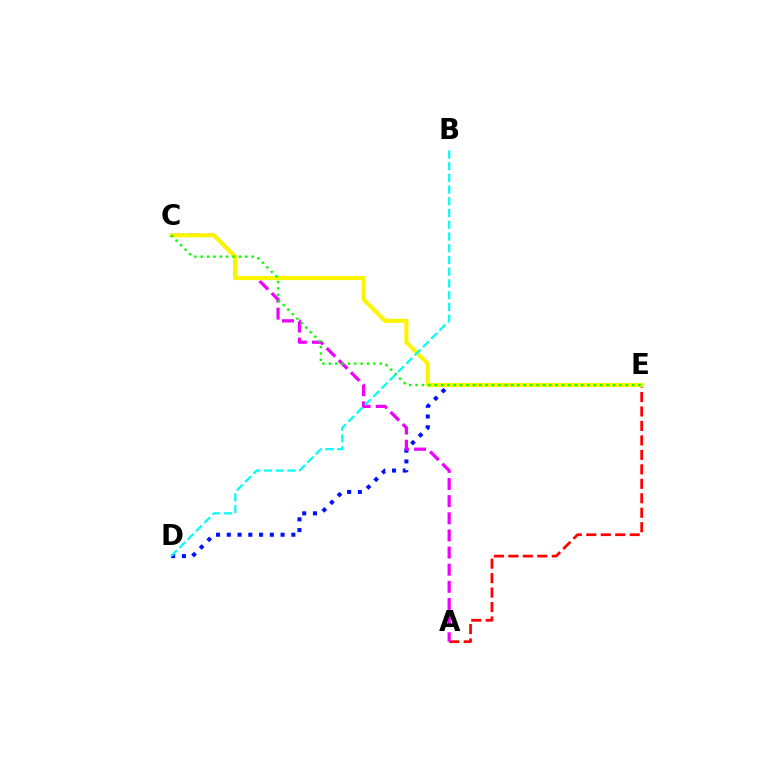{('D', 'E'): [{'color': '#0010ff', 'line_style': 'dotted', 'thickness': 2.92}], ('A', 'E'): [{'color': '#ff0000', 'line_style': 'dashed', 'thickness': 1.97}], ('A', 'C'): [{'color': '#ee00ff', 'line_style': 'dashed', 'thickness': 2.33}], ('C', 'E'): [{'color': '#fcf500', 'line_style': 'solid', 'thickness': 2.94}, {'color': '#08ff00', 'line_style': 'dotted', 'thickness': 1.73}], ('B', 'D'): [{'color': '#00fff6', 'line_style': 'dashed', 'thickness': 1.59}]}